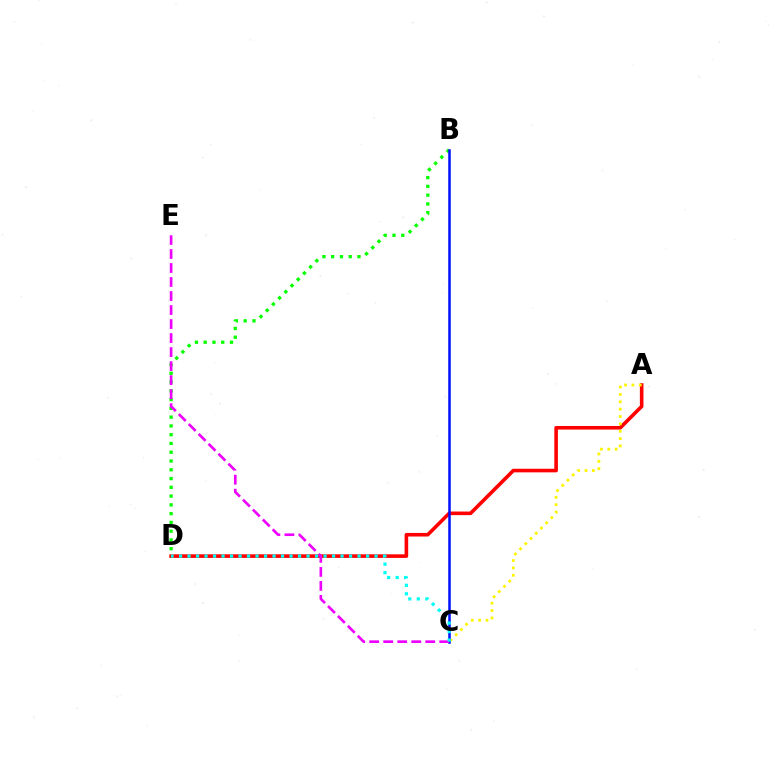{('A', 'D'): [{'color': '#ff0000', 'line_style': 'solid', 'thickness': 2.58}], ('A', 'C'): [{'color': '#fcf500', 'line_style': 'dotted', 'thickness': 2.0}], ('B', 'D'): [{'color': '#08ff00', 'line_style': 'dotted', 'thickness': 2.38}], ('B', 'C'): [{'color': '#0010ff', 'line_style': 'solid', 'thickness': 1.81}], ('C', 'E'): [{'color': '#ee00ff', 'line_style': 'dashed', 'thickness': 1.9}], ('C', 'D'): [{'color': '#00fff6', 'line_style': 'dotted', 'thickness': 2.31}]}